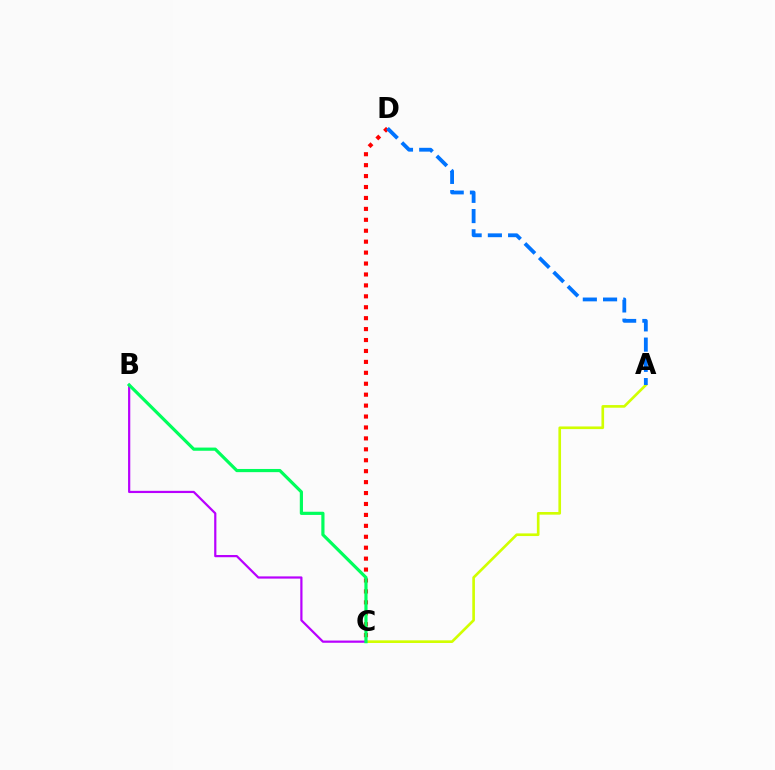{('A', 'C'): [{'color': '#d1ff00', 'line_style': 'solid', 'thickness': 1.9}], ('C', 'D'): [{'color': '#ff0000', 'line_style': 'dotted', 'thickness': 2.97}], ('B', 'C'): [{'color': '#b900ff', 'line_style': 'solid', 'thickness': 1.59}, {'color': '#00ff5c', 'line_style': 'solid', 'thickness': 2.29}], ('A', 'D'): [{'color': '#0074ff', 'line_style': 'dashed', 'thickness': 2.75}]}